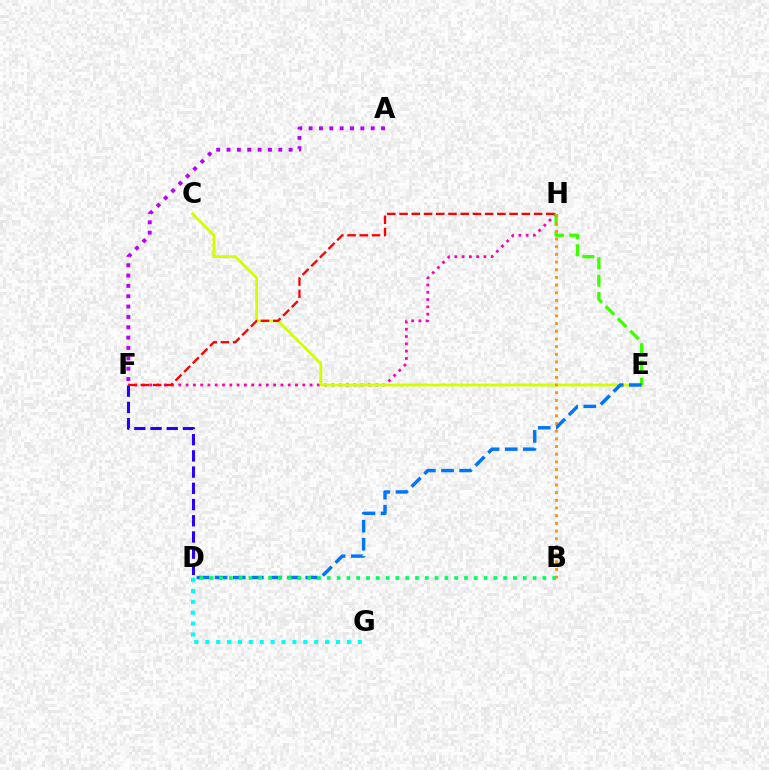{('F', 'H'): [{'color': '#ff00ac', 'line_style': 'dotted', 'thickness': 1.98}, {'color': '#ff0000', 'line_style': 'dashed', 'thickness': 1.66}], ('C', 'E'): [{'color': '#d1ff00', 'line_style': 'solid', 'thickness': 2.0}], ('E', 'H'): [{'color': '#3dff00', 'line_style': 'dashed', 'thickness': 2.34}], ('D', 'G'): [{'color': '#00fff6', 'line_style': 'dotted', 'thickness': 2.96}], ('B', 'H'): [{'color': '#ff9400', 'line_style': 'dotted', 'thickness': 2.09}], ('D', 'F'): [{'color': '#2500ff', 'line_style': 'dashed', 'thickness': 2.2}], ('D', 'E'): [{'color': '#0074ff', 'line_style': 'dashed', 'thickness': 2.46}], ('A', 'F'): [{'color': '#b900ff', 'line_style': 'dotted', 'thickness': 2.81}], ('B', 'D'): [{'color': '#00ff5c', 'line_style': 'dotted', 'thickness': 2.66}]}